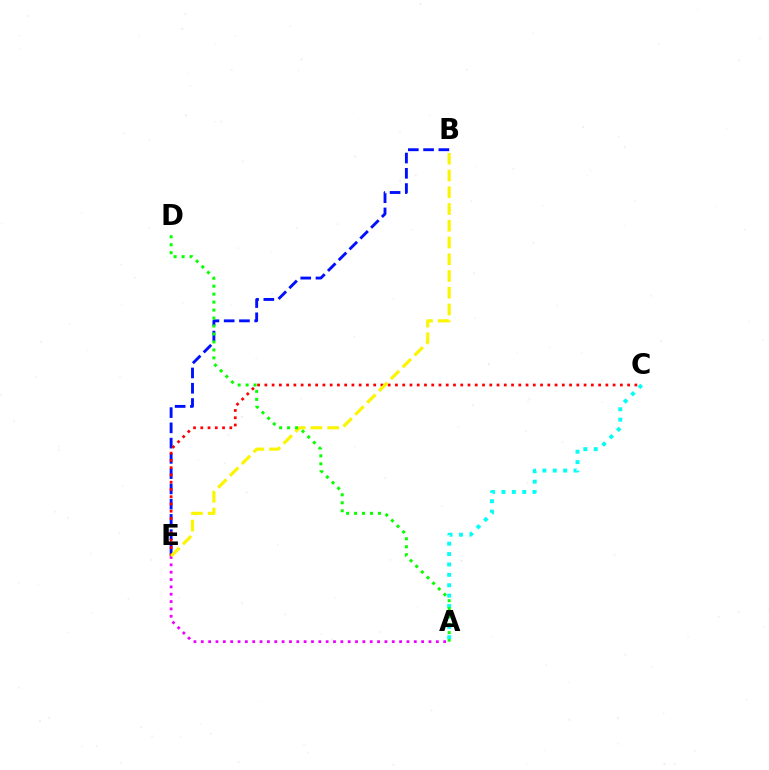{('B', 'E'): [{'color': '#0010ff', 'line_style': 'dashed', 'thickness': 2.07}, {'color': '#fcf500', 'line_style': 'dashed', 'thickness': 2.27}], ('C', 'E'): [{'color': '#ff0000', 'line_style': 'dotted', 'thickness': 1.97}], ('A', 'E'): [{'color': '#ee00ff', 'line_style': 'dotted', 'thickness': 2.0}], ('A', 'C'): [{'color': '#00fff6', 'line_style': 'dotted', 'thickness': 2.82}], ('A', 'D'): [{'color': '#08ff00', 'line_style': 'dotted', 'thickness': 2.16}]}